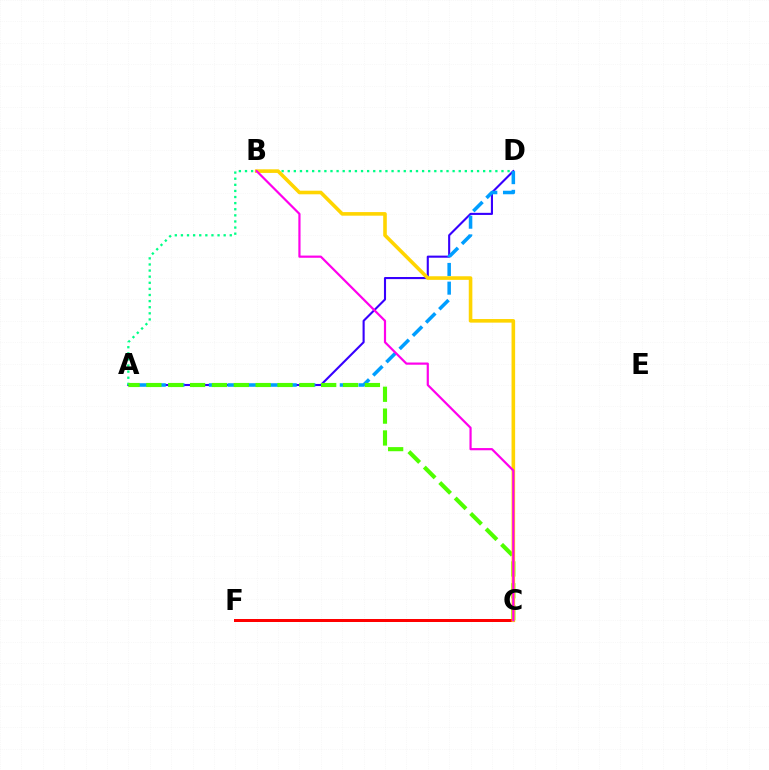{('A', 'D'): [{'color': '#3700ff', 'line_style': 'solid', 'thickness': 1.52}, {'color': '#00ff86', 'line_style': 'dotted', 'thickness': 1.66}, {'color': '#009eff', 'line_style': 'dashed', 'thickness': 2.54}], ('A', 'C'): [{'color': '#4fff00', 'line_style': 'dashed', 'thickness': 2.97}], ('C', 'F'): [{'color': '#ff0000', 'line_style': 'solid', 'thickness': 2.16}], ('B', 'C'): [{'color': '#ffd500', 'line_style': 'solid', 'thickness': 2.59}, {'color': '#ff00ed', 'line_style': 'solid', 'thickness': 1.58}]}